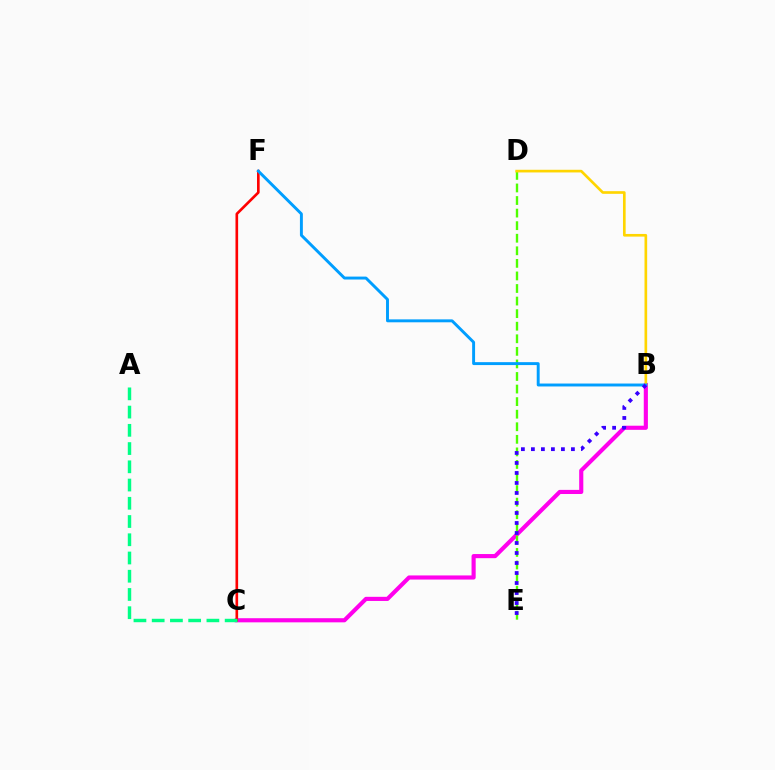{('B', 'C'): [{'color': '#ff00ed', 'line_style': 'solid', 'thickness': 2.97}], ('C', 'F'): [{'color': '#ff0000', 'line_style': 'solid', 'thickness': 1.9}], ('A', 'C'): [{'color': '#00ff86', 'line_style': 'dashed', 'thickness': 2.48}], ('D', 'E'): [{'color': '#4fff00', 'line_style': 'dashed', 'thickness': 1.71}], ('B', 'D'): [{'color': '#ffd500', 'line_style': 'solid', 'thickness': 1.91}], ('B', 'F'): [{'color': '#009eff', 'line_style': 'solid', 'thickness': 2.11}], ('B', 'E'): [{'color': '#3700ff', 'line_style': 'dotted', 'thickness': 2.72}]}